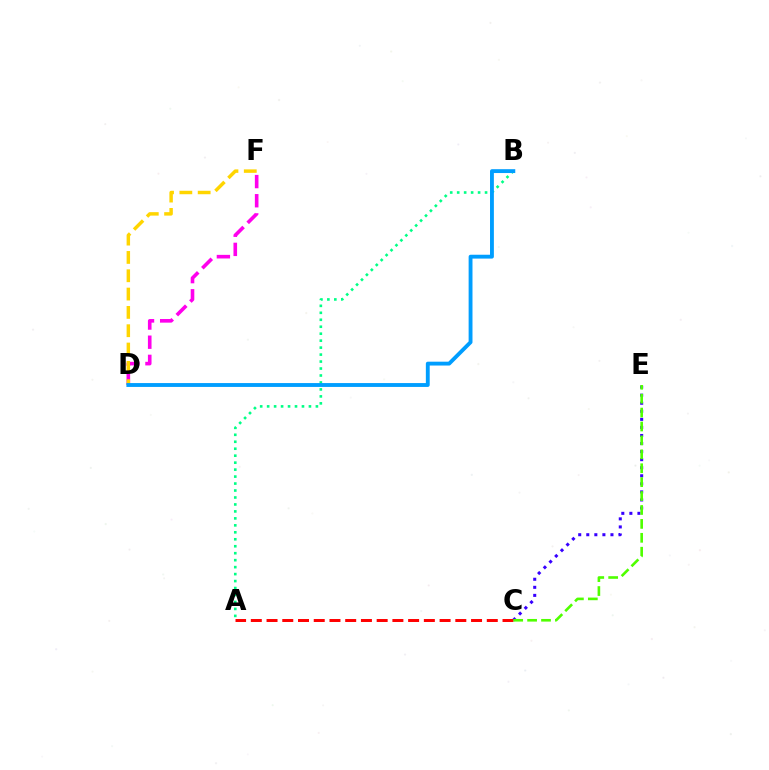{('C', 'E'): [{'color': '#3700ff', 'line_style': 'dotted', 'thickness': 2.19}, {'color': '#4fff00', 'line_style': 'dashed', 'thickness': 1.89}], ('D', 'F'): [{'color': '#ff00ed', 'line_style': 'dashed', 'thickness': 2.6}, {'color': '#ffd500', 'line_style': 'dashed', 'thickness': 2.49}], ('A', 'B'): [{'color': '#00ff86', 'line_style': 'dotted', 'thickness': 1.89}], ('B', 'D'): [{'color': '#009eff', 'line_style': 'solid', 'thickness': 2.78}], ('A', 'C'): [{'color': '#ff0000', 'line_style': 'dashed', 'thickness': 2.14}]}